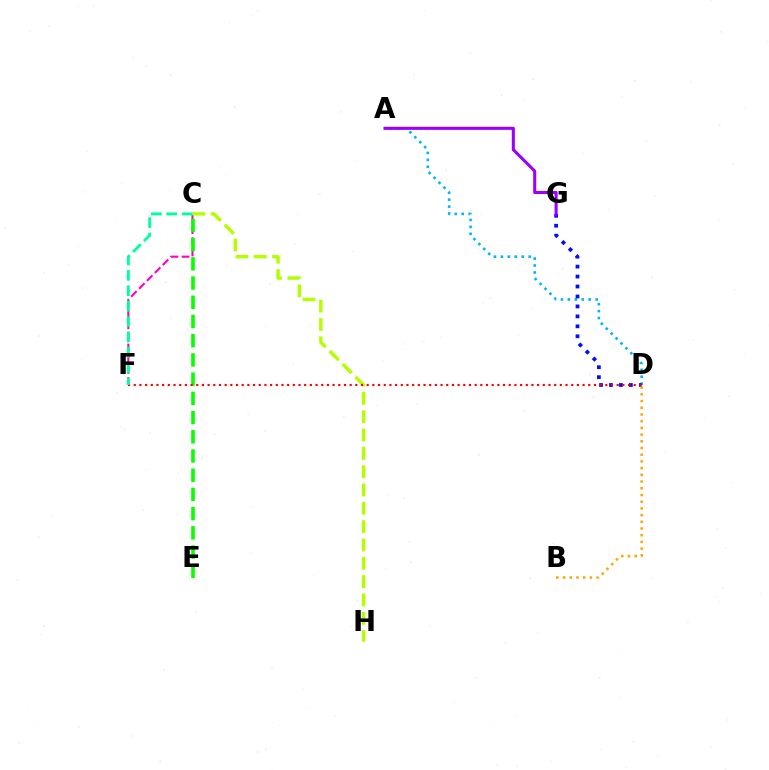{('A', 'D'): [{'color': '#00b5ff', 'line_style': 'dotted', 'thickness': 1.89}], ('D', 'G'): [{'color': '#0010ff', 'line_style': 'dotted', 'thickness': 2.7}], ('C', 'F'): [{'color': '#ff00bd', 'line_style': 'dashed', 'thickness': 1.52}, {'color': '#00ff9d', 'line_style': 'dashed', 'thickness': 2.09}], ('C', 'H'): [{'color': '#b3ff00', 'line_style': 'dashed', 'thickness': 2.49}], ('C', 'E'): [{'color': '#08ff00', 'line_style': 'dashed', 'thickness': 2.61}], ('D', 'F'): [{'color': '#ff0000', 'line_style': 'dotted', 'thickness': 1.54}], ('B', 'D'): [{'color': '#ffa500', 'line_style': 'dotted', 'thickness': 1.82}], ('A', 'G'): [{'color': '#9b00ff', 'line_style': 'solid', 'thickness': 2.21}]}